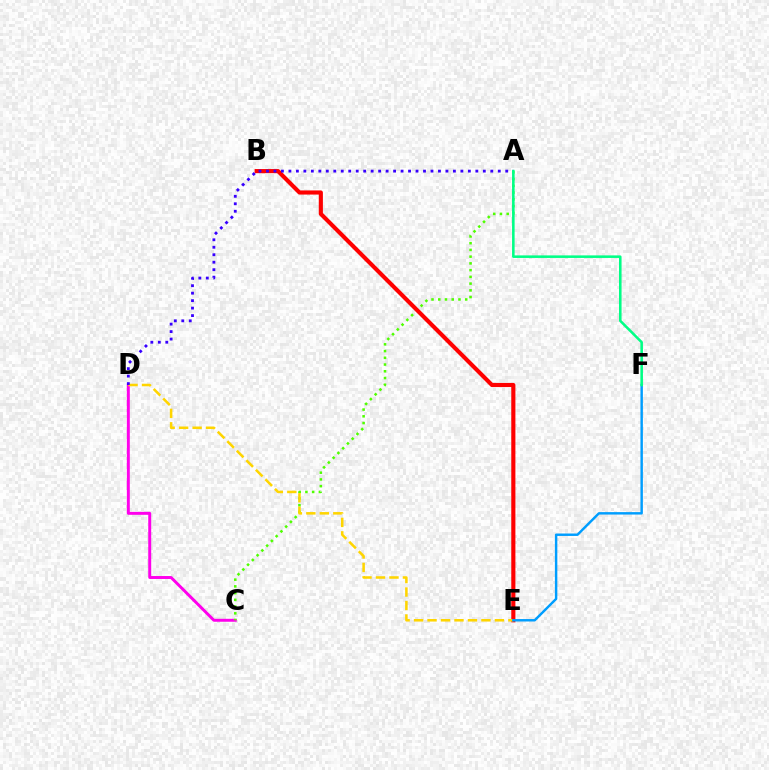{('C', 'D'): [{'color': '#ff00ed', 'line_style': 'solid', 'thickness': 2.13}], ('A', 'C'): [{'color': '#4fff00', 'line_style': 'dotted', 'thickness': 1.83}], ('B', 'E'): [{'color': '#ff0000', 'line_style': 'solid', 'thickness': 2.97}], ('D', 'E'): [{'color': '#ffd500', 'line_style': 'dashed', 'thickness': 1.83}], ('E', 'F'): [{'color': '#009eff', 'line_style': 'solid', 'thickness': 1.76}], ('A', 'D'): [{'color': '#3700ff', 'line_style': 'dotted', 'thickness': 2.03}], ('A', 'F'): [{'color': '#00ff86', 'line_style': 'solid', 'thickness': 1.85}]}